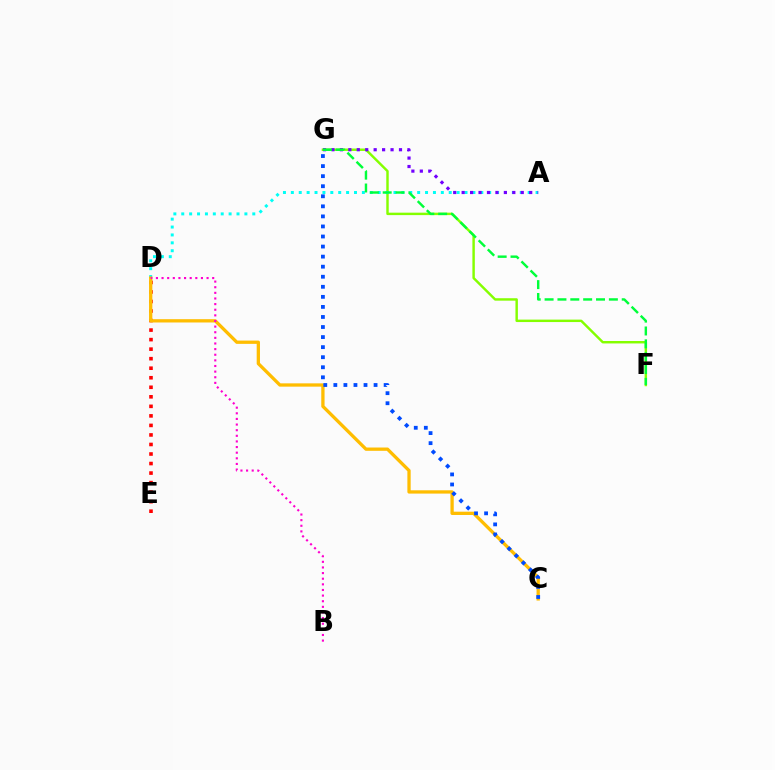{('F', 'G'): [{'color': '#84ff00', 'line_style': 'solid', 'thickness': 1.76}, {'color': '#00ff39', 'line_style': 'dashed', 'thickness': 1.75}], ('A', 'D'): [{'color': '#00fff6', 'line_style': 'dotted', 'thickness': 2.14}], ('D', 'E'): [{'color': '#ff0000', 'line_style': 'dotted', 'thickness': 2.59}], ('A', 'G'): [{'color': '#7200ff', 'line_style': 'dotted', 'thickness': 2.29}], ('C', 'D'): [{'color': '#ffbd00', 'line_style': 'solid', 'thickness': 2.37}], ('C', 'G'): [{'color': '#004bff', 'line_style': 'dotted', 'thickness': 2.73}], ('B', 'D'): [{'color': '#ff00cf', 'line_style': 'dotted', 'thickness': 1.53}]}